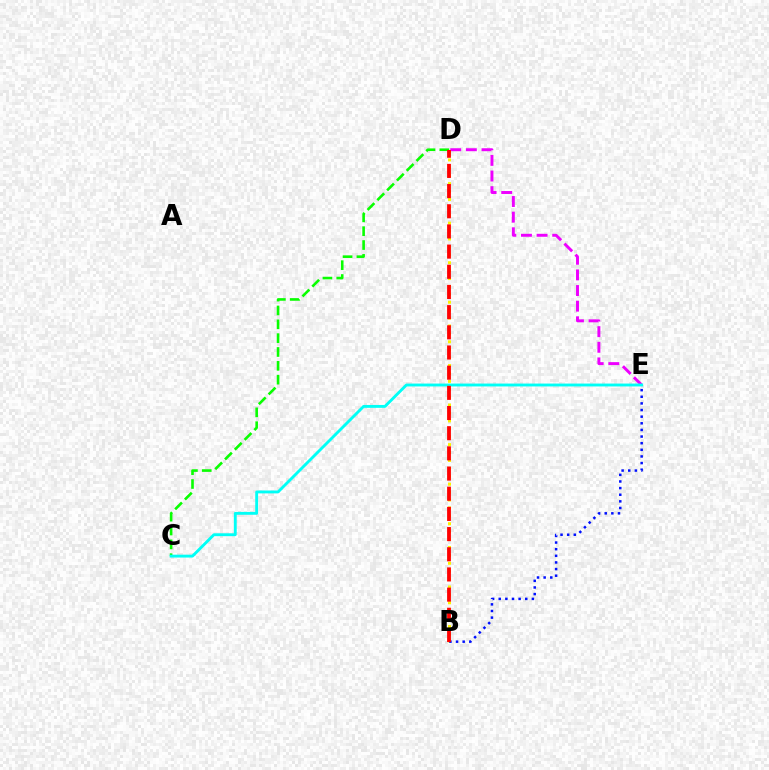{('D', 'E'): [{'color': '#ee00ff', 'line_style': 'dashed', 'thickness': 2.12}], ('B', 'D'): [{'color': '#fcf500', 'line_style': 'dotted', 'thickness': 2.15}, {'color': '#ff0000', 'line_style': 'dashed', 'thickness': 2.74}], ('C', 'D'): [{'color': '#08ff00', 'line_style': 'dashed', 'thickness': 1.88}], ('C', 'E'): [{'color': '#00fff6', 'line_style': 'solid', 'thickness': 2.07}], ('B', 'E'): [{'color': '#0010ff', 'line_style': 'dotted', 'thickness': 1.8}]}